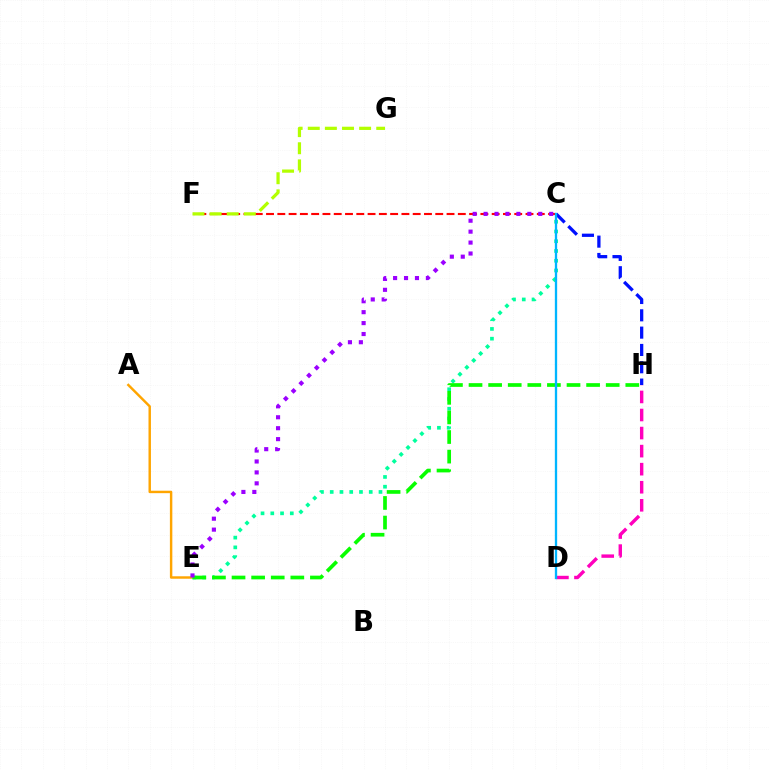{('A', 'E'): [{'color': '#ffa500', 'line_style': 'solid', 'thickness': 1.76}], ('C', 'E'): [{'color': '#00ff9d', 'line_style': 'dotted', 'thickness': 2.65}, {'color': '#9b00ff', 'line_style': 'dotted', 'thickness': 2.97}], ('E', 'H'): [{'color': '#08ff00', 'line_style': 'dashed', 'thickness': 2.66}], ('C', 'F'): [{'color': '#ff0000', 'line_style': 'dashed', 'thickness': 1.53}], ('D', 'H'): [{'color': '#ff00bd', 'line_style': 'dashed', 'thickness': 2.45}], ('C', 'H'): [{'color': '#0010ff', 'line_style': 'dashed', 'thickness': 2.35}], ('F', 'G'): [{'color': '#b3ff00', 'line_style': 'dashed', 'thickness': 2.33}], ('C', 'D'): [{'color': '#00b5ff', 'line_style': 'solid', 'thickness': 1.66}]}